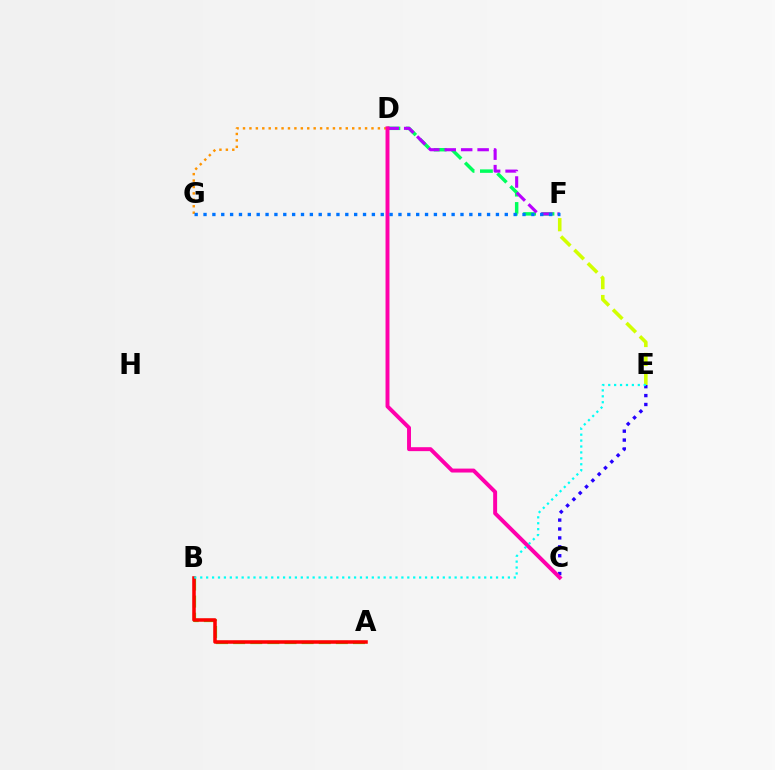{('A', 'B'): [{'color': '#3dff00', 'line_style': 'dashed', 'thickness': 2.32}, {'color': '#ff0000', 'line_style': 'solid', 'thickness': 2.55}], ('D', 'F'): [{'color': '#00ff5c', 'line_style': 'dashed', 'thickness': 2.49}, {'color': '#b900ff', 'line_style': 'dashed', 'thickness': 2.23}], ('C', 'E'): [{'color': '#2500ff', 'line_style': 'dotted', 'thickness': 2.42}], ('D', 'G'): [{'color': '#ff9400', 'line_style': 'dotted', 'thickness': 1.75}], ('E', 'F'): [{'color': '#d1ff00', 'line_style': 'dashed', 'thickness': 2.57}], ('C', 'D'): [{'color': '#ff00ac', 'line_style': 'solid', 'thickness': 2.84}], ('F', 'G'): [{'color': '#0074ff', 'line_style': 'dotted', 'thickness': 2.41}], ('B', 'E'): [{'color': '#00fff6', 'line_style': 'dotted', 'thickness': 1.61}]}